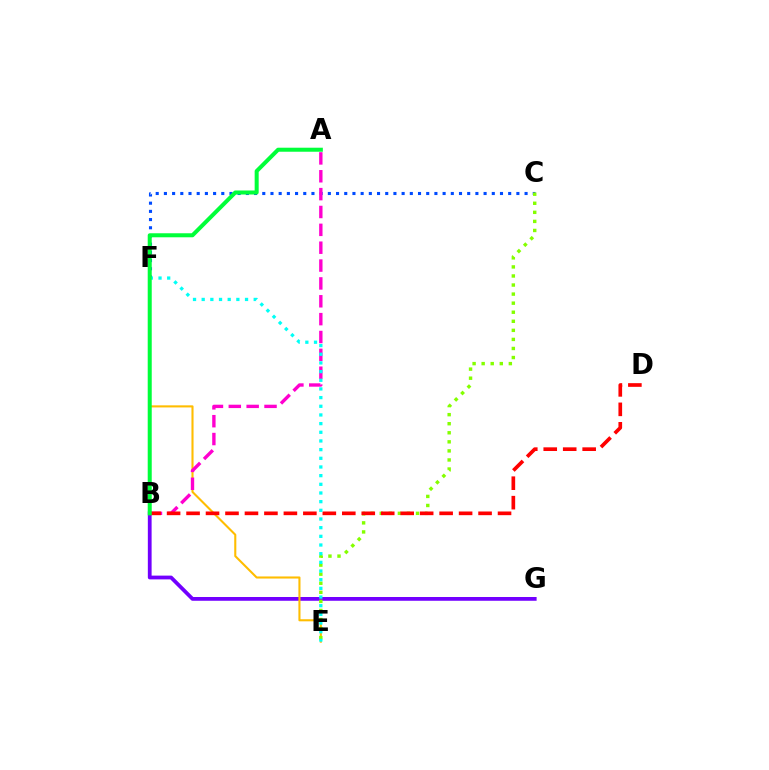{('C', 'F'): [{'color': '#004bff', 'line_style': 'dotted', 'thickness': 2.23}], ('B', 'G'): [{'color': '#7200ff', 'line_style': 'solid', 'thickness': 2.72}], ('E', 'F'): [{'color': '#ffbd00', 'line_style': 'solid', 'thickness': 1.51}, {'color': '#00fff6', 'line_style': 'dotted', 'thickness': 2.36}], ('C', 'E'): [{'color': '#84ff00', 'line_style': 'dotted', 'thickness': 2.46}], ('A', 'B'): [{'color': '#ff00cf', 'line_style': 'dashed', 'thickness': 2.43}, {'color': '#00ff39', 'line_style': 'solid', 'thickness': 2.9}], ('B', 'D'): [{'color': '#ff0000', 'line_style': 'dashed', 'thickness': 2.64}]}